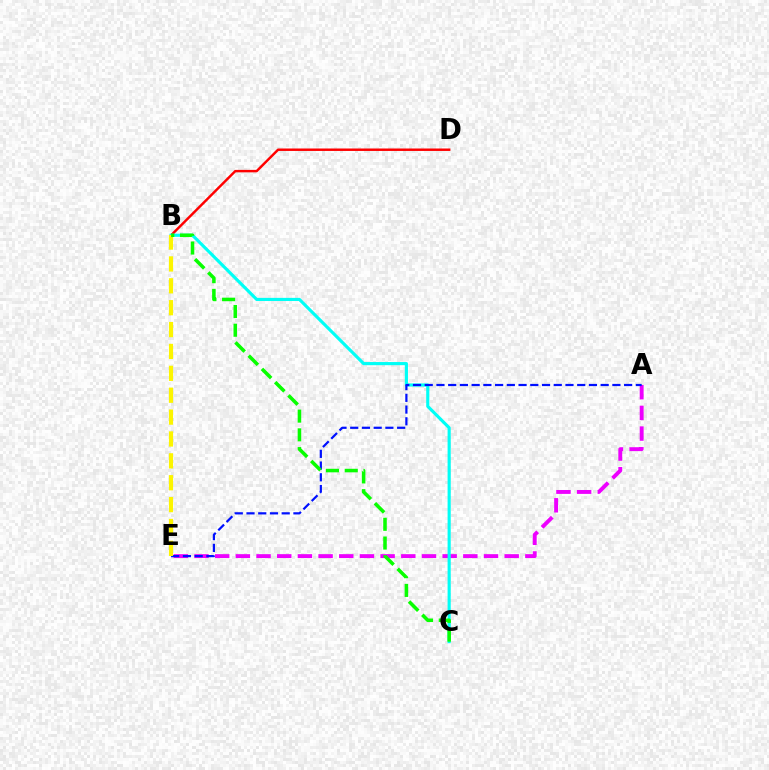{('B', 'D'): [{'color': '#ff0000', 'line_style': 'solid', 'thickness': 1.77}], ('A', 'E'): [{'color': '#ee00ff', 'line_style': 'dashed', 'thickness': 2.81}, {'color': '#0010ff', 'line_style': 'dashed', 'thickness': 1.59}], ('B', 'C'): [{'color': '#00fff6', 'line_style': 'solid', 'thickness': 2.26}, {'color': '#08ff00', 'line_style': 'dashed', 'thickness': 2.55}], ('B', 'E'): [{'color': '#fcf500', 'line_style': 'dashed', 'thickness': 2.97}]}